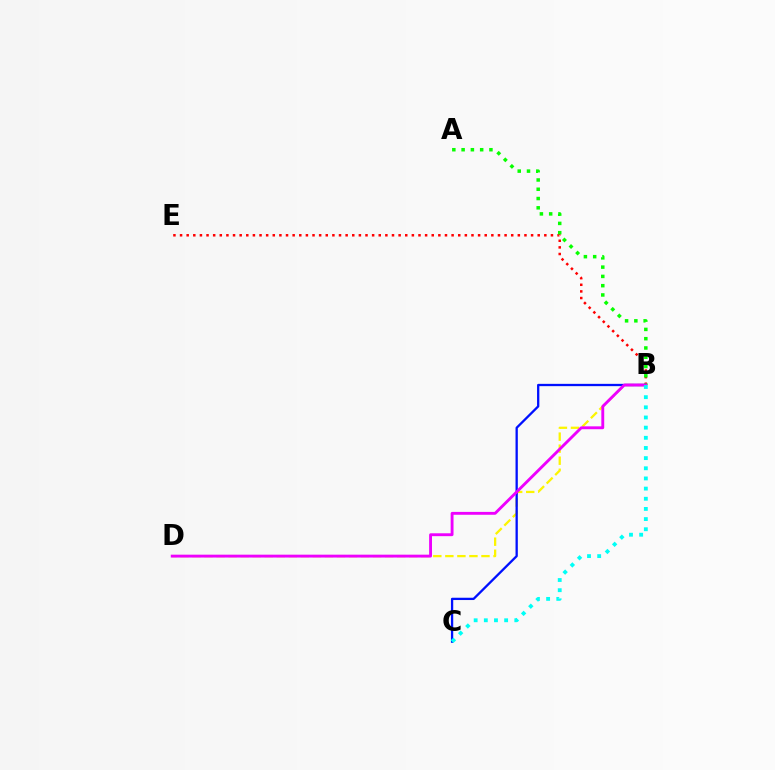{('B', 'D'): [{'color': '#fcf500', 'line_style': 'dashed', 'thickness': 1.64}, {'color': '#ee00ff', 'line_style': 'solid', 'thickness': 2.07}], ('B', 'E'): [{'color': '#ff0000', 'line_style': 'dotted', 'thickness': 1.8}], ('B', 'C'): [{'color': '#0010ff', 'line_style': 'solid', 'thickness': 1.65}, {'color': '#00fff6', 'line_style': 'dotted', 'thickness': 2.76}], ('A', 'B'): [{'color': '#08ff00', 'line_style': 'dotted', 'thickness': 2.52}]}